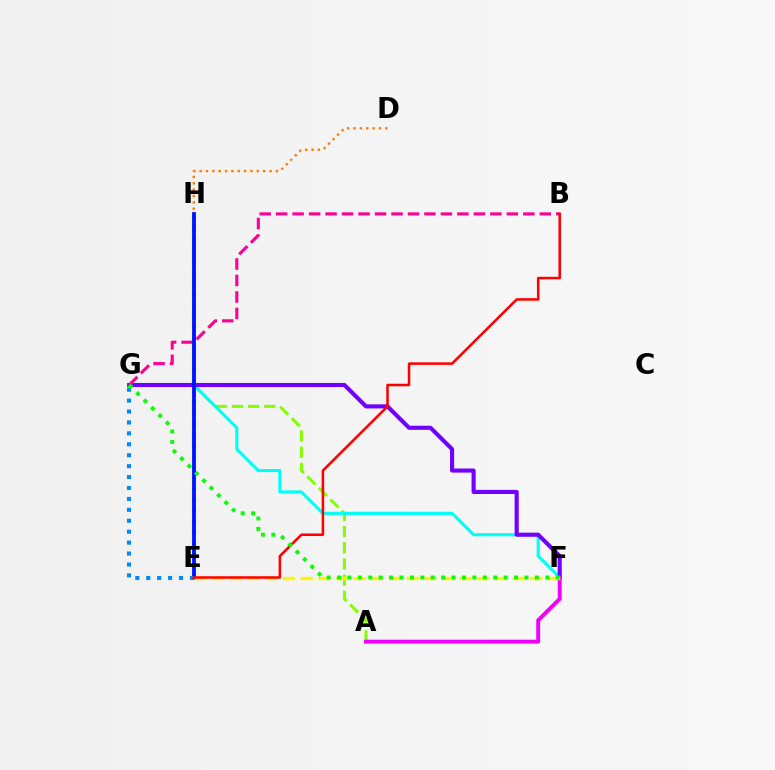{('A', 'H'): [{'color': '#84ff00', 'line_style': 'dashed', 'thickness': 2.2}], ('F', 'G'): [{'color': '#00fff6', 'line_style': 'solid', 'thickness': 2.25}, {'color': '#7200ff', 'line_style': 'solid', 'thickness': 2.96}, {'color': '#08ff00', 'line_style': 'dotted', 'thickness': 2.83}], ('E', 'H'): [{'color': '#00ff74', 'line_style': 'dotted', 'thickness': 2.95}, {'color': '#0010ff', 'line_style': 'solid', 'thickness': 2.72}], ('A', 'F'): [{'color': '#ee00ff', 'line_style': 'solid', 'thickness': 2.82}], ('B', 'G'): [{'color': '#ff0094', 'line_style': 'dashed', 'thickness': 2.24}], ('E', 'G'): [{'color': '#008cff', 'line_style': 'dotted', 'thickness': 2.97}], ('E', 'F'): [{'color': '#fcf500', 'line_style': 'dashed', 'thickness': 2.4}], ('B', 'E'): [{'color': '#ff0000', 'line_style': 'solid', 'thickness': 1.82}], ('D', 'H'): [{'color': '#ff7c00', 'line_style': 'dotted', 'thickness': 1.73}]}